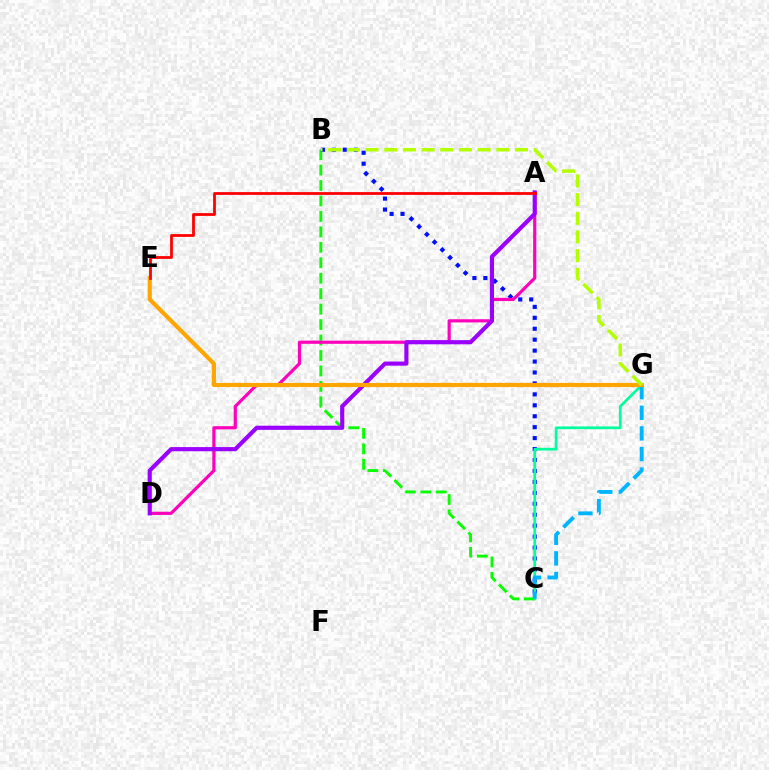{('B', 'C'): [{'color': '#08ff00', 'line_style': 'dashed', 'thickness': 2.1}, {'color': '#0010ff', 'line_style': 'dotted', 'thickness': 2.97}], ('A', 'D'): [{'color': '#ff00bd', 'line_style': 'solid', 'thickness': 2.29}, {'color': '#9b00ff', 'line_style': 'solid', 'thickness': 2.99}], ('C', 'G'): [{'color': '#00ff9d', 'line_style': 'solid', 'thickness': 1.95}, {'color': '#00b5ff', 'line_style': 'dashed', 'thickness': 2.8}], ('E', 'G'): [{'color': '#ffa500', 'line_style': 'solid', 'thickness': 2.99}], ('A', 'E'): [{'color': '#ff0000', 'line_style': 'solid', 'thickness': 2.0}], ('B', 'G'): [{'color': '#b3ff00', 'line_style': 'dashed', 'thickness': 2.54}]}